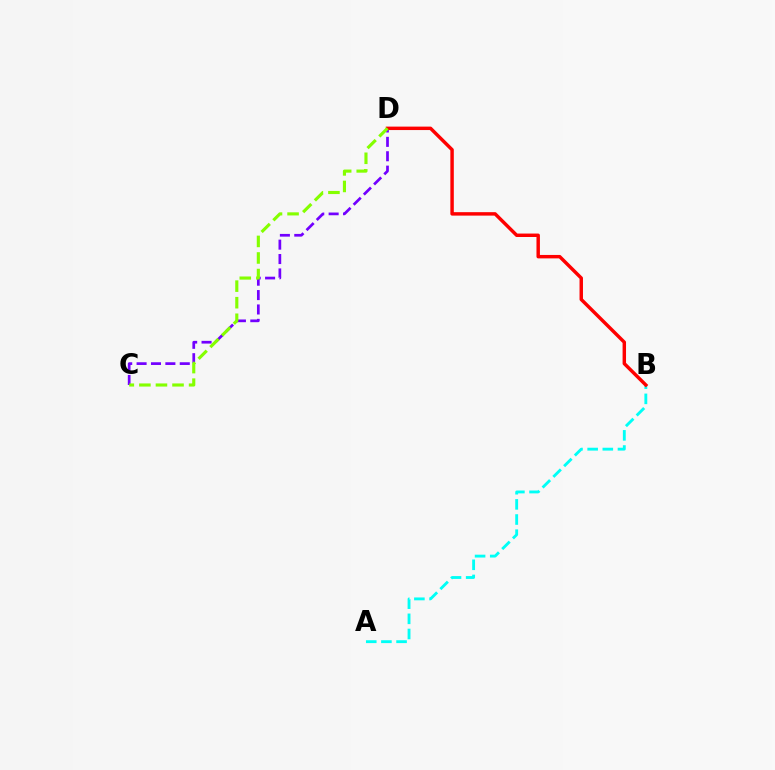{('A', 'B'): [{'color': '#00fff6', 'line_style': 'dashed', 'thickness': 2.06}], ('C', 'D'): [{'color': '#7200ff', 'line_style': 'dashed', 'thickness': 1.96}, {'color': '#84ff00', 'line_style': 'dashed', 'thickness': 2.25}], ('B', 'D'): [{'color': '#ff0000', 'line_style': 'solid', 'thickness': 2.48}]}